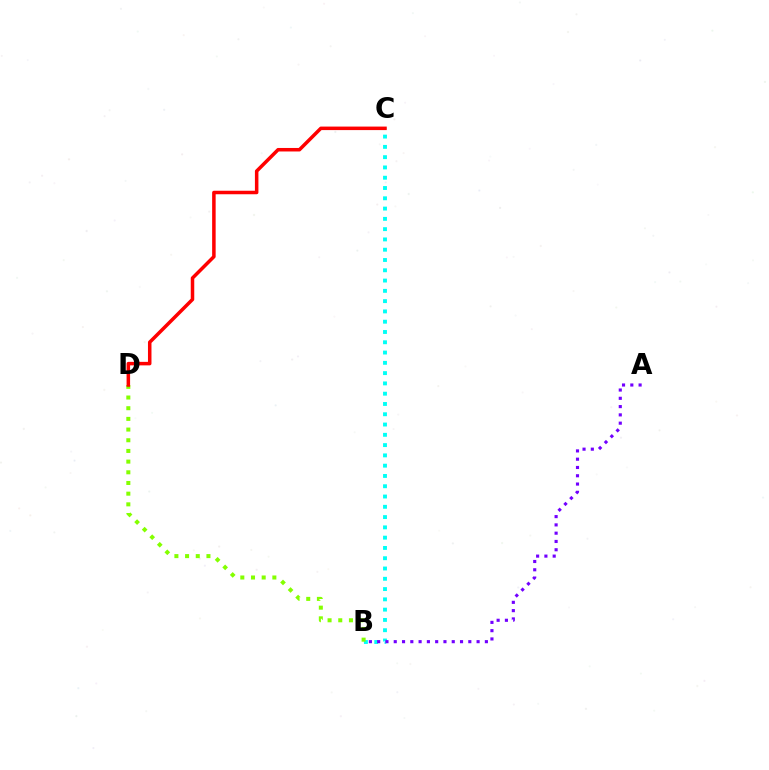{('B', 'C'): [{'color': '#00fff6', 'line_style': 'dotted', 'thickness': 2.79}], ('B', 'D'): [{'color': '#84ff00', 'line_style': 'dotted', 'thickness': 2.9}], ('C', 'D'): [{'color': '#ff0000', 'line_style': 'solid', 'thickness': 2.53}], ('A', 'B'): [{'color': '#7200ff', 'line_style': 'dotted', 'thickness': 2.25}]}